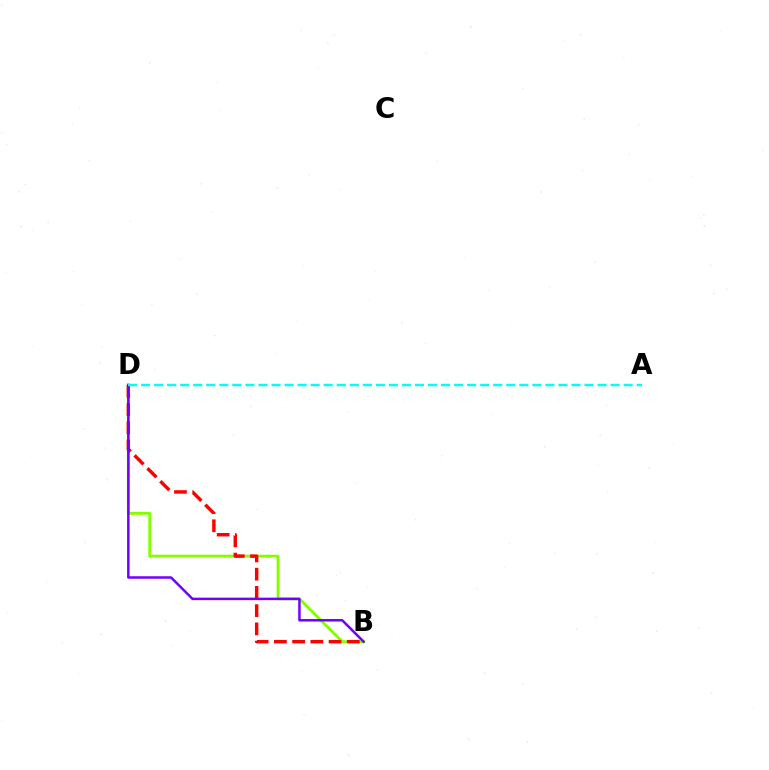{('B', 'D'): [{'color': '#84ff00', 'line_style': 'solid', 'thickness': 2.06}, {'color': '#ff0000', 'line_style': 'dashed', 'thickness': 2.48}, {'color': '#7200ff', 'line_style': 'solid', 'thickness': 1.8}], ('A', 'D'): [{'color': '#00fff6', 'line_style': 'dashed', 'thickness': 1.77}]}